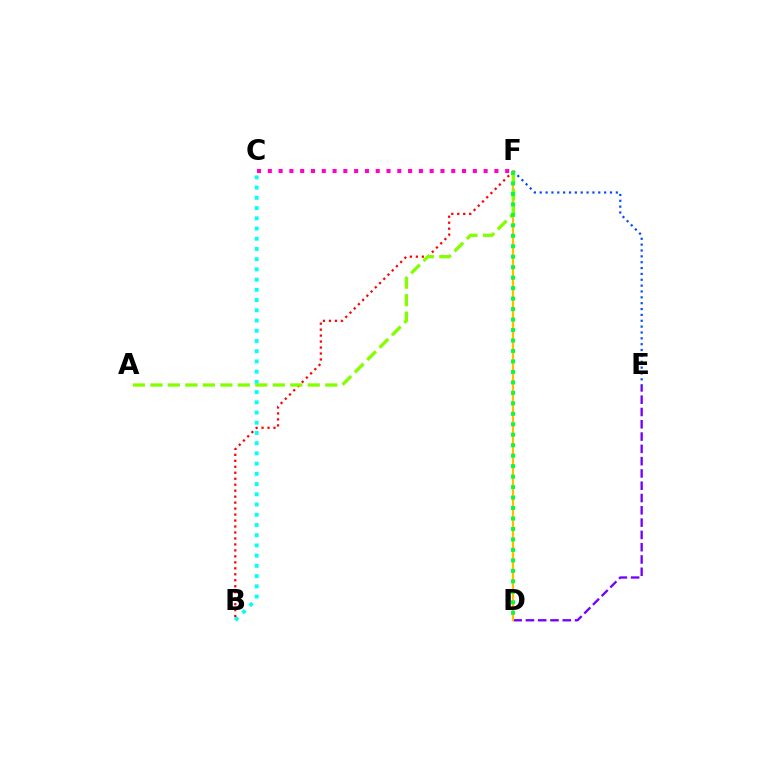{('B', 'C'): [{'color': '#00fff6', 'line_style': 'dotted', 'thickness': 2.78}], ('D', 'E'): [{'color': '#7200ff', 'line_style': 'dashed', 'thickness': 1.67}], ('B', 'F'): [{'color': '#ff0000', 'line_style': 'dotted', 'thickness': 1.62}], ('D', 'F'): [{'color': '#ffbd00', 'line_style': 'solid', 'thickness': 1.58}, {'color': '#00ff39', 'line_style': 'dotted', 'thickness': 2.84}], ('A', 'F'): [{'color': '#84ff00', 'line_style': 'dashed', 'thickness': 2.38}], ('C', 'F'): [{'color': '#ff00cf', 'line_style': 'dotted', 'thickness': 2.93}], ('E', 'F'): [{'color': '#004bff', 'line_style': 'dotted', 'thickness': 1.59}]}